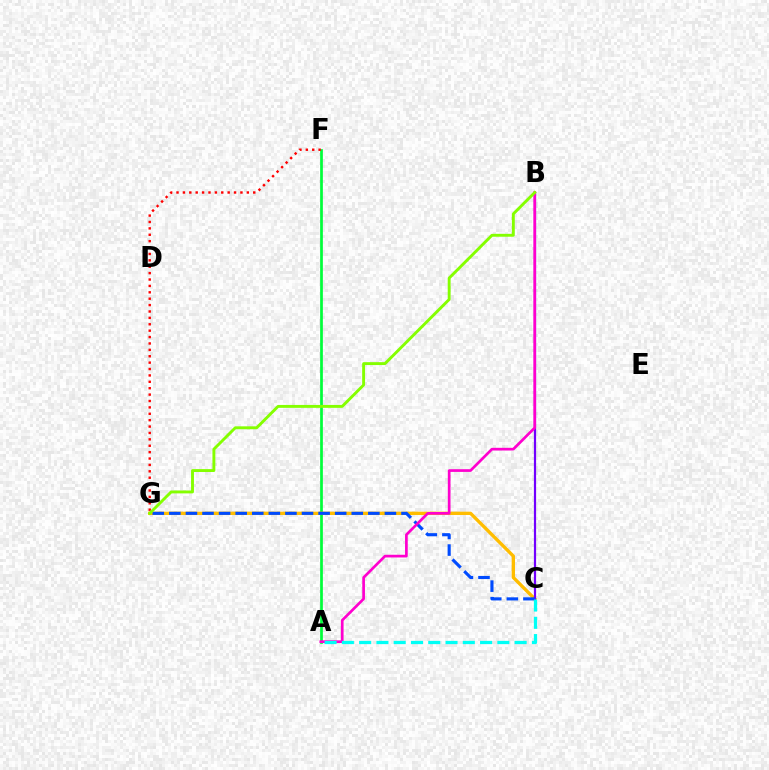{('A', 'F'): [{'color': '#00ff39', 'line_style': 'solid', 'thickness': 1.96}], ('C', 'G'): [{'color': '#ffbd00', 'line_style': 'solid', 'thickness': 2.41}, {'color': '#004bff', 'line_style': 'dashed', 'thickness': 2.25}], ('B', 'C'): [{'color': '#7200ff', 'line_style': 'solid', 'thickness': 1.59}], ('F', 'G'): [{'color': '#ff0000', 'line_style': 'dotted', 'thickness': 1.74}], ('A', 'B'): [{'color': '#ff00cf', 'line_style': 'solid', 'thickness': 1.94}], ('B', 'G'): [{'color': '#84ff00', 'line_style': 'solid', 'thickness': 2.09}], ('A', 'C'): [{'color': '#00fff6', 'line_style': 'dashed', 'thickness': 2.35}]}